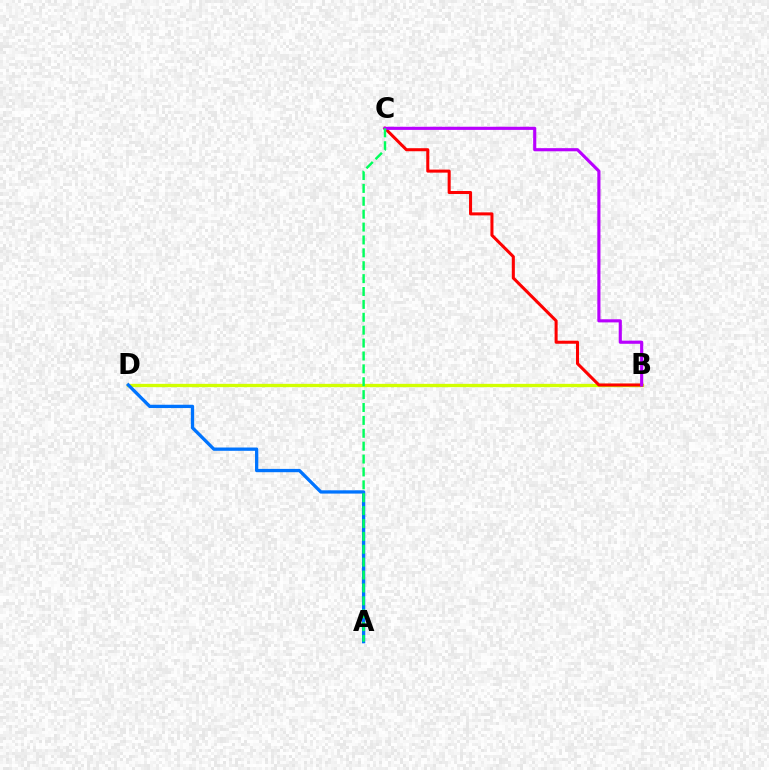{('B', 'D'): [{'color': '#d1ff00', 'line_style': 'solid', 'thickness': 2.38}], ('B', 'C'): [{'color': '#ff0000', 'line_style': 'solid', 'thickness': 2.19}, {'color': '#b900ff', 'line_style': 'solid', 'thickness': 2.26}], ('A', 'D'): [{'color': '#0074ff', 'line_style': 'solid', 'thickness': 2.37}], ('A', 'C'): [{'color': '#00ff5c', 'line_style': 'dashed', 'thickness': 1.75}]}